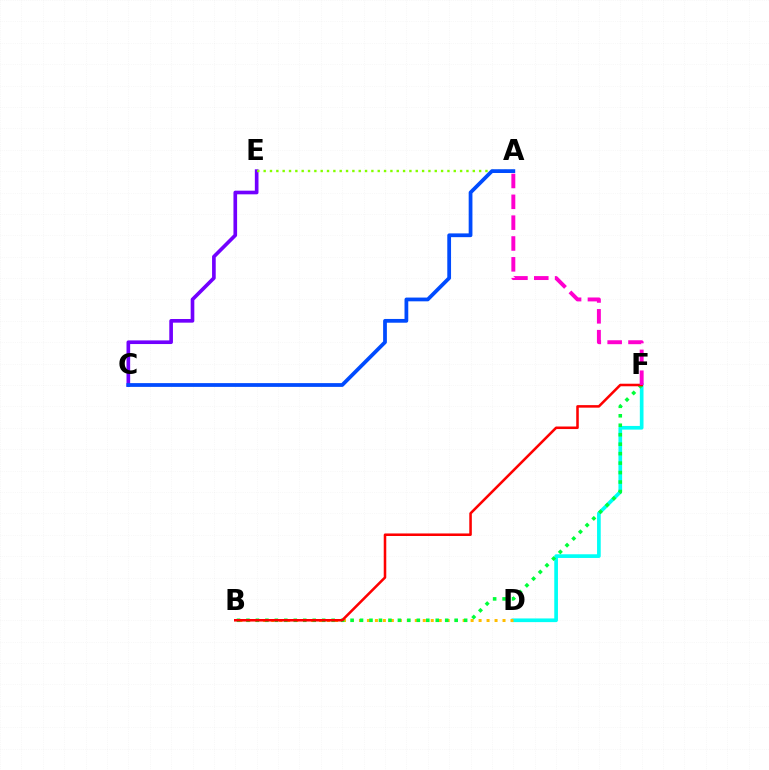{('D', 'F'): [{'color': '#00fff6', 'line_style': 'solid', 'thickness': 2.65}], ('C', 'E'): [{'color': '#7200ff', 'line_style': 'solid', 'thickness': 2.63}], ('A', 'E'): [{'color': '#84ff00', 'line_style': 'dotted', 'thickness': 1.72}], ('B', 'D'): [{'color': '#ffbd00', 'line_style': 'dotted', 'thickness': 2.17}], ('B', 'F'): [{'color': '#00ff39', 'line_style': 'dotted', 'thickness': 2.57}, {'color': '#ff0000', 'line_style': 'solid', 'thickness': 1.83}], ('A', 'C'): [{'color': '#004bff', 'line_style': 'solid', 'thickness': 2.71}], ('A', 'F'): [{'color': '#ff00cf', 'line_style': 'dashed', 'thickness': 2.83}]}